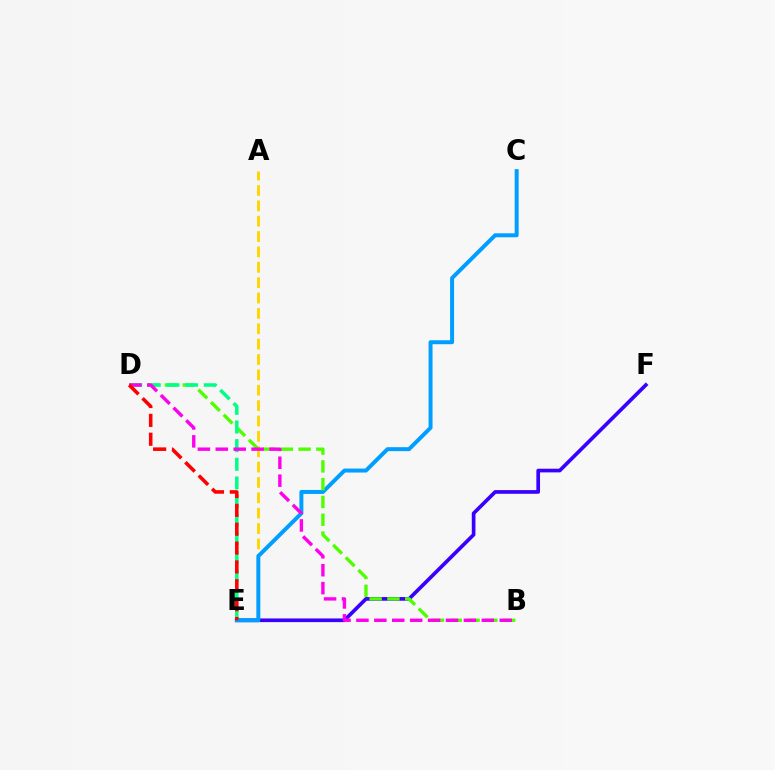{('E', 'F'): [{'color': '#3700ff', 'line_style': 'solid', 'thickness': 2.65}], ('A', 'E'): [{'color': '#ffd500', 'line_style': 'dashed', 'thickness': 2.09}], ('C', 'E'): [{'color': '#009eff', 'line_style': 'solid', 'thickness': 2.86}], ('B', 'D'): [{'color': '#4fff00', 'line_style': 'dashed', 'thickness': 2.42}, {'color': '#ff00ed', 'line_style': 'dashed', 'thickness': 2.43}], ('D', 'E'): [{'color': '#00ff86', 'line_style': 'dashed', 'thickness': 2.53}, {'color': '#ff0000', 'line_style': 'dashed', 'thickness': 2.56}]}